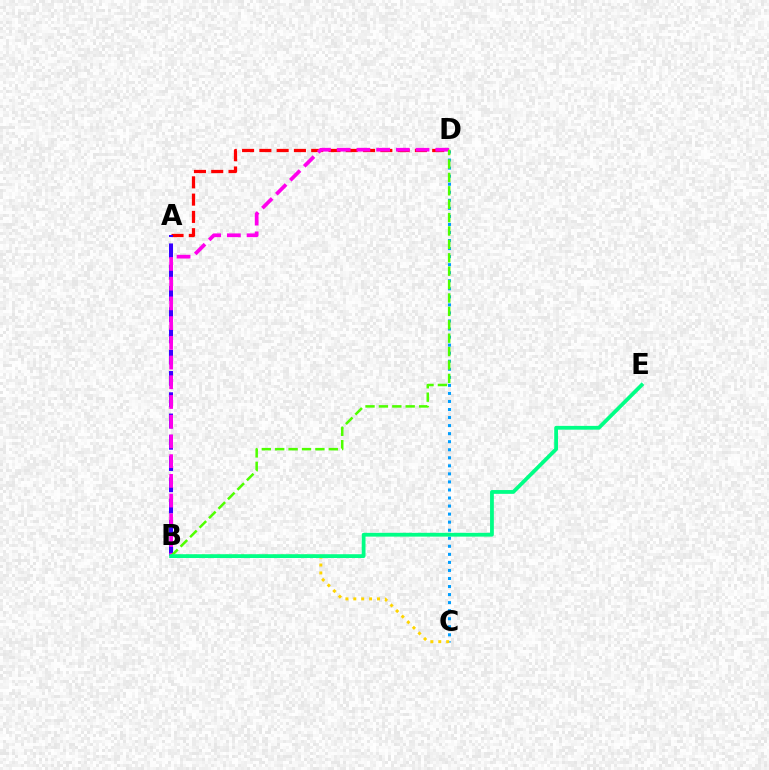{('A', 'D'): [{'color': '#ff0000', 'line_style': 'dashed', 'thickness': 2.35}], ('C', 'D'): [{'color': '#009eff', 'line_style': 'dotted', 'thickness': 2.19}], ('B', 'C'): [{'color': '#ffd500', 'line_style': 'dotted', 'thickness': 2.15}], ('A', 'B'): [{'color': '#3700ff', 'line_style': 'dashed', 'thickness': 2.89}], ('B', 'D'): [{'color': '#ff00ed', 'line_style': 'dashed', 'thickness': 2.68}, {'color': '#4fff00', 'line_style': 'dashed', 'thickness': 1.82}], ('B', 'E'): [{'color': '#00ff86', 'line_style': 'solid', 'thickness': 2.73}]}